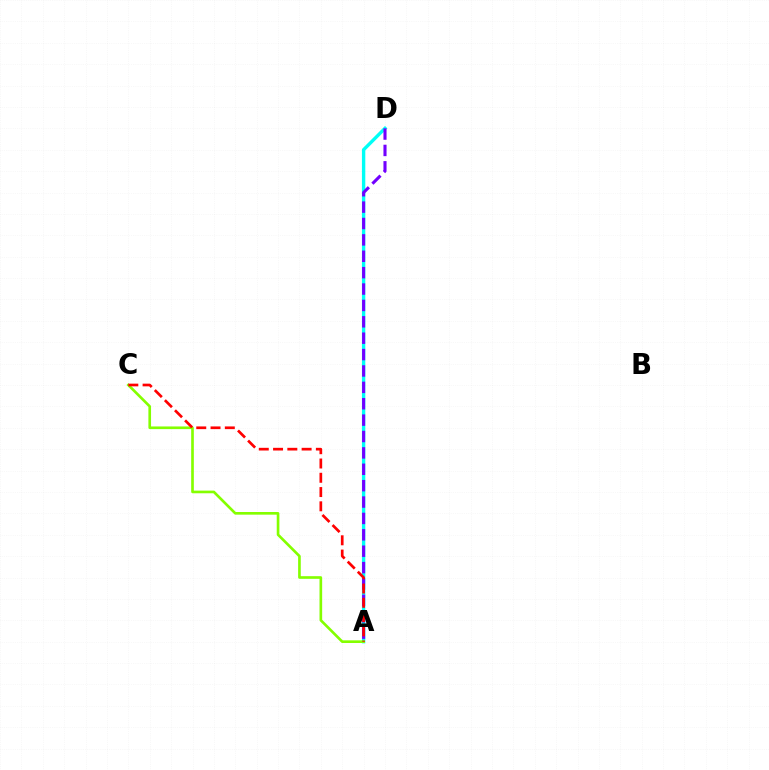{('A', 'D'): [{'color': '#00fff6', 'line_style': 'solid', 'thickness': 2.43}, {'color': '#7200ff', 'line_style': 'dashed', 'thickness': 2.23}], ('A', 'C'): [{'color': '#84ff00', 'line_style': 'solid', 'thickness': 1.91}, {'color': '#ff0000', 'line_style': 'dashed', 'thickness': 1.94}]}